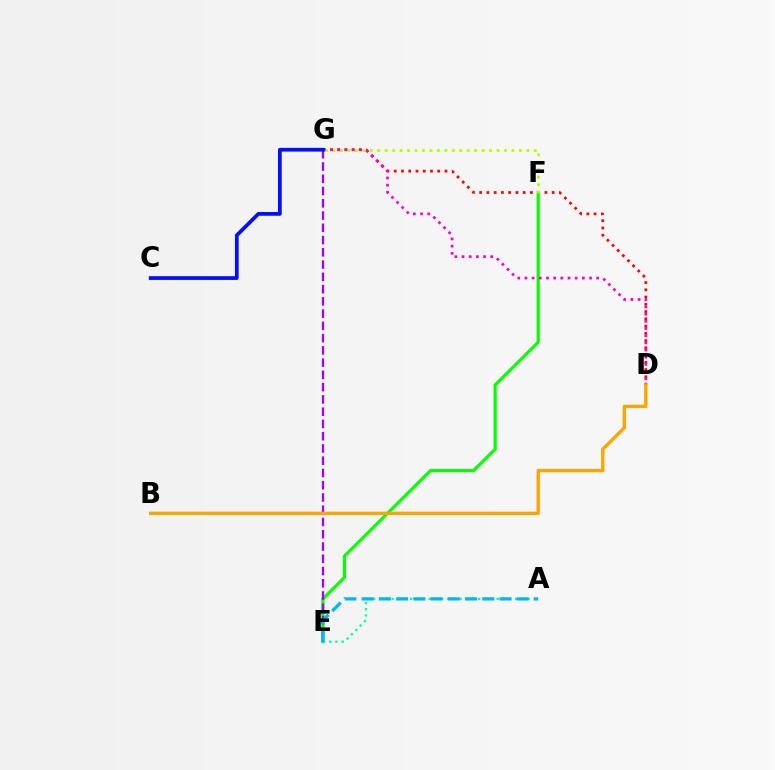{('D', 'G'): [{'color': '#ff0000', 'line_style': 'dotted', 'thickness': 1.97}, {'color': '#ff00bd', 'line_style': 'dotted', 'thickness': 1.95}], ('E', 'F'): [{'color': '#08ff00', 'line_style': 'solid', 'thickness': 2.29}], ('F', 'G'): [{'color': '#b3ff00', 'line_style': 'dotted', 'thickness': 2.03}], ('E', 'G'): [{'color': '#9b00ff', 'line_style': 'dashed', 'thickness': 1.67}], ('A', 'E'): [{'color': '#00ff9d', 'line_style': 'dotted', 'thickness': 1.68}, {'color': '#00b5ff', 'line_style': 'dashed', 'thickness': 2.34}], ('C', 'G'): [{'color': '#0010ff', 'line_style': 'solid', 'thickness': 2.7}], ('B', 'D'): [{'color': '#ffa500', 'line_style': 'solid', 'thickness': 2.43}]}